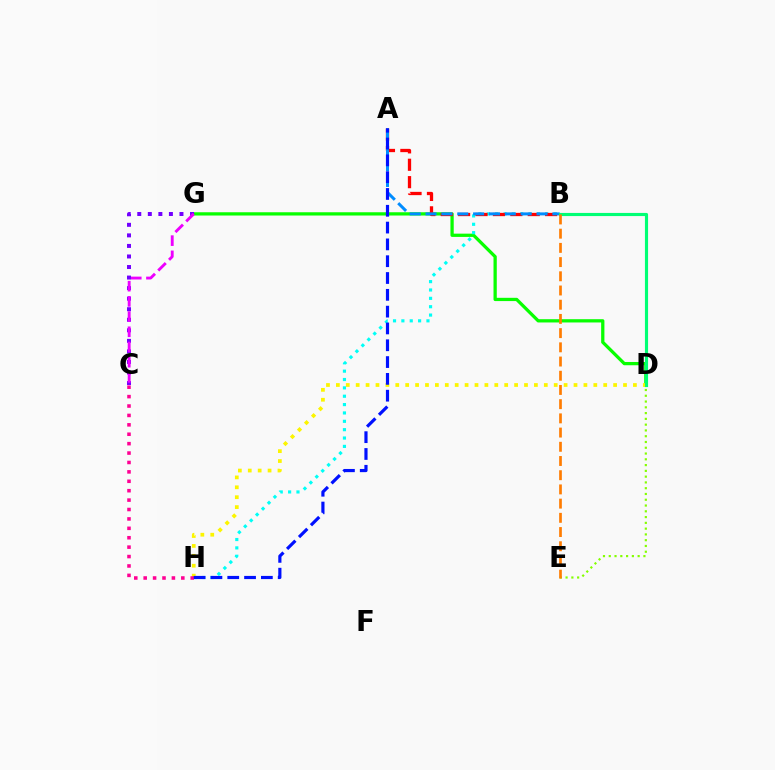{('D', 'E'): [{'color': '#84ff00', 'line_style': 'dotted', 'thickness': 1.57}], ('D', 'G'): [{'color': '#08ff00', 'line_style': 'solid', 'thickness': 2.35}], ('C', 'G'): [{'color': '#7200ff', 'line_style': 'dotted', 'thickness': 2.87}, {'color': '#ee00ff', 'line_style': 'dashed', 'thickness': 2.07}], ('B', 'H'): [{'color': '#00fff6', 'line_style': 'dotted', 'thickness': 2.27}], ('D', 'H'): [{'color': '#fcf500', 'line_style': 'dotted', 'thickness': 2.69}], ('A', 'B'): [{'color': '#ff0000', 'line_style': 'dashed', 'thickness': 2.36}, {'color': '#008cff', 'line_style': 'dashed', 'thickness': 2.15}], ('C', 'H'): [{'color': '#ff0094', 'line_style': 'dotted', 'thickness': 2.56}], ('B', 'D'): [{'color': '#00ff74', 'line_style': 'solid', 'thickness': 2.26}], ('A', 'H'): [{'color': '#0010ff', 'line_style': 'dashed', 'thickness': 2.28}], ('B', 'E'): [{'color': '#ff7c00', 'line_style': 'dashed', 'thickness': 1.93}]}